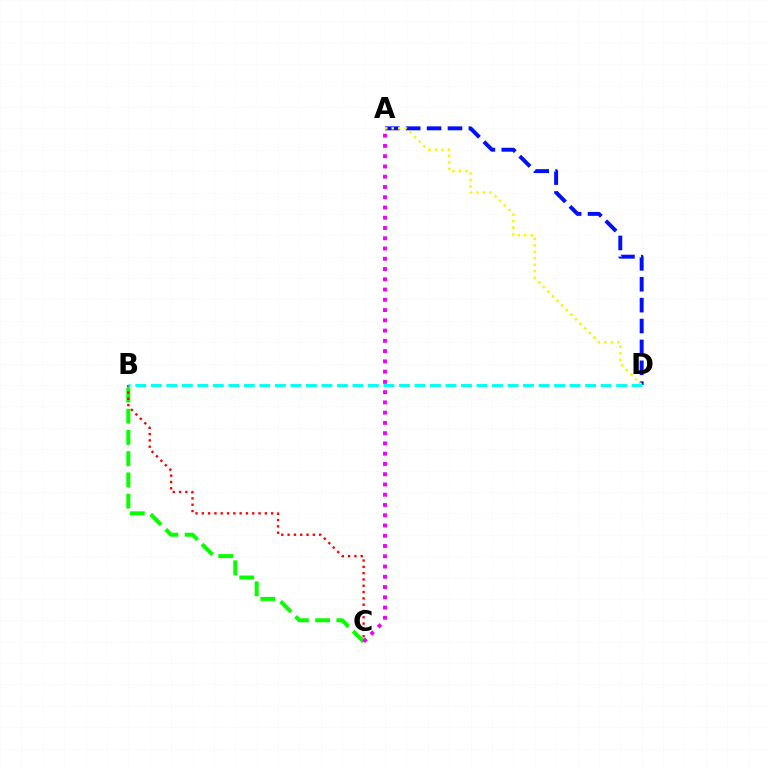{('A', 'D'): [{'color': '#0010ff', 'line_style': 'dashed', 'thickness': 2.84}, {'color': '#fcf500', 'line_style': 'dotted', 'thickness': 1.77}], ('B', 'C'): [{'color': '#08ff00', 'line_style': 'dashed', 'thickness': 2.88}, {'color': '#ff0000', 'line_style': 'dotted', 'thickness': 1.71}], ('B', 'D'): [{'color': '#00fff6', 'line_style': 'dashed', 'thickness': 2.11}], ('A', 'C'): [{'color': '#ee00ff', 'line_style': 'dotted', 'thickness': 2.79}]}